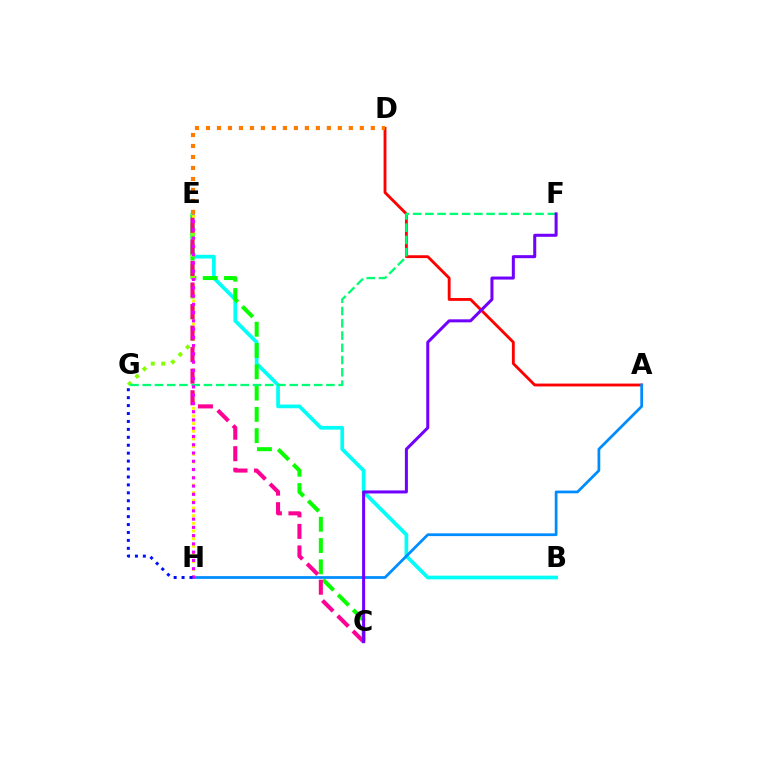{('A', 'D'): [{'color': '#ff0000', 'line_style': 'solid', 'thickness': 2.05}], ('B', 'E'): [{'color': '#00fff6', 'line_style': 'solid', 'thickness': 2.67}], ('D', 'E'): [{'color': '#ff7c00', 'line_style': 'dotted', 'thickness': 2.99}], ('C', 'E'): [{'color': '#08ff00', 'line_style': 'dashed', 'thickness': 2.89}, {'color': '#ff0094', 'line_style': 'dashed', 'thickness': 2.93}], ('E', 'H'): [{'color': '#fcf500', 'line_style': 'dotted', 'thickness': 2.08}, {'color': '#ee00ff', 'line_style': 'dotted', 'thickness': 2.24}], ('E', 'G'): [{'color': '#84ff00', 'line_style': 'dotted', 'thickness': 2.84}], ('A', 'H'): [{'color': '#008cff', 'line_style': 'solid', 'thickness': 1.98}], ('F', 'G'): [{'color': '#00ff74', 'line_style': 'dashed', 'thickness': 1.66}], ('C', 'F'): [{'color': '#7200ff', 'line_style': 'solid', 'thickness': 2.18}], ('G', 'H'): [{'color': '#0010ff', 'line_style': 'dotted', 'thickness': 2.15}]}